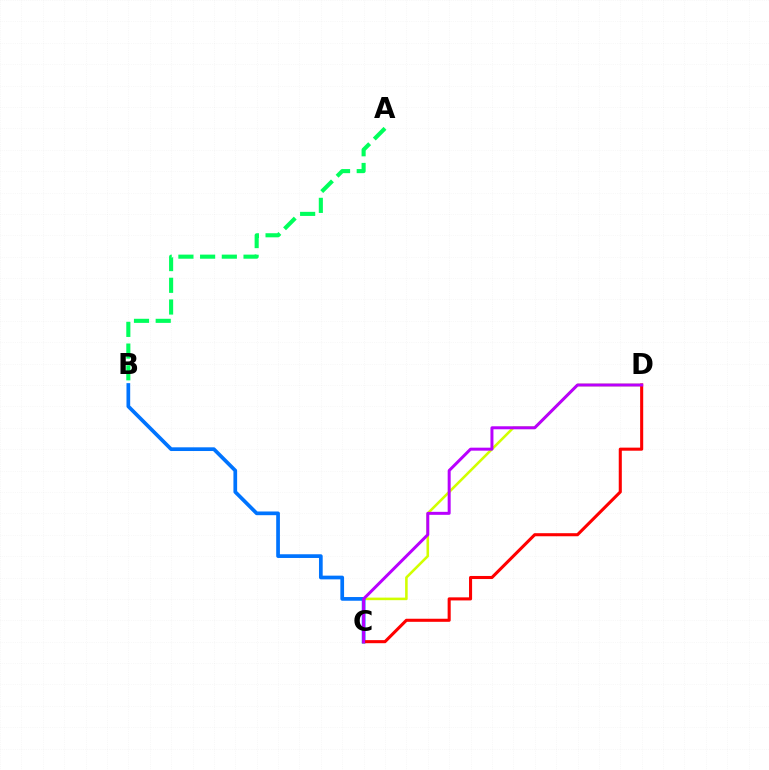{('C', 'D'): [{'color': '#d1ff00', 'line_style': 'solid', 'thickness': 1.85}, {'color': '#ff0000', 'line_style': 'solid', 'thickness': 2.21}, {'color': '#b900ff', 'line_style': 'solid', 'thickness': 2.15}], ('A', 'B'): [{'color': '#00ff5c', 'line_style': 'dashed', 'thickness': 2.95}], ('B', 'C'): [{'color': '#0074ff', 'line_style': 'solid', 'thickness': 2.67}]}